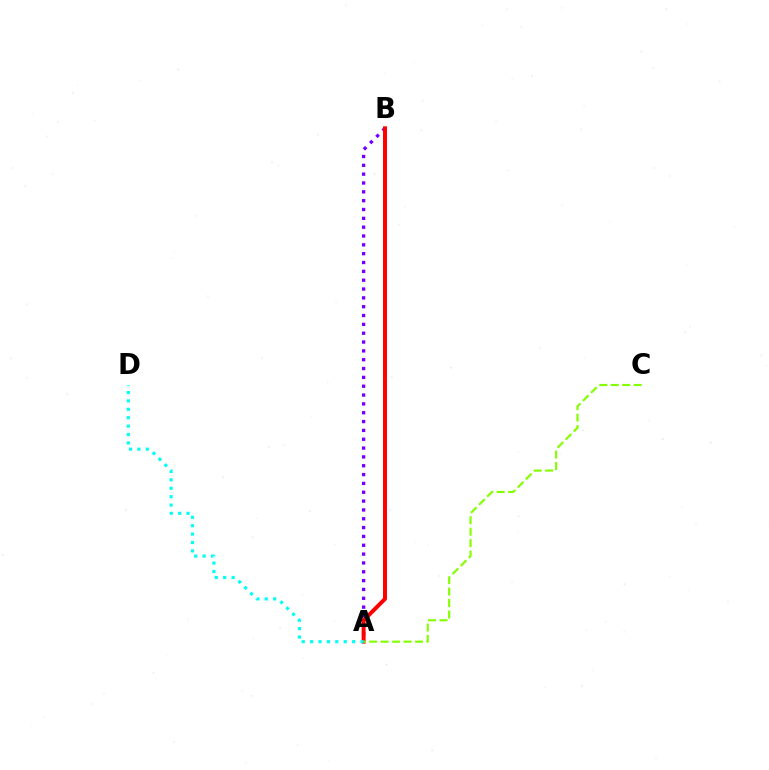{('A', 'B'): [{'color': '#7200ff', 'line_style': 'dotted', 'thickness': 2.4}, {'color': '#ff0000', 'line_style': 'solid', 'thickness': 2.86}], ('A', 'D'): [{'color': '#00fff6', 'line_style': 'dotted', 'thickness': 2.28}], ('A', 'C'): [{'color': '#84ff00', 'line_style': 'dashed', 'thickness': 1.56}]}